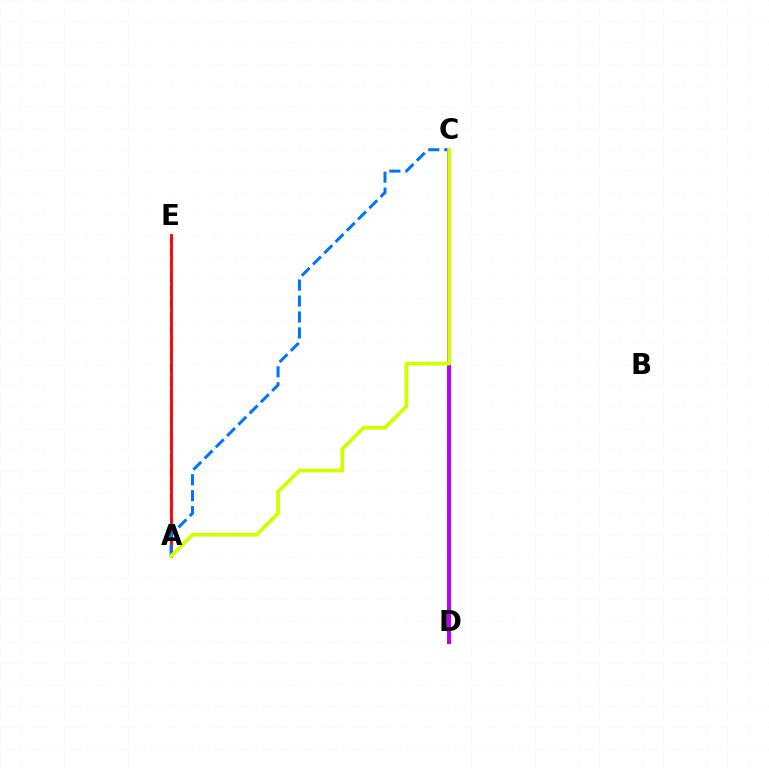{('A', 'E'): [{'color': '#00ff5c', 'line_style': 'dashed', 'thickness': 1.75}, {'color': '#ff0000', 'line_style': 'solid', 'thickness': 2.04}], ('A', 'C'): [{'color': '#0074ff', 'line_style': 'dashed', 'thickness': 2.16}, {'color': '#d1ff00', 'line_style': 'solid', 'thickness': 2.71}], ('C', 'D'): [{'color': '#b900ff', 'line_style': 'solid', 'thickness': 2.91}]}